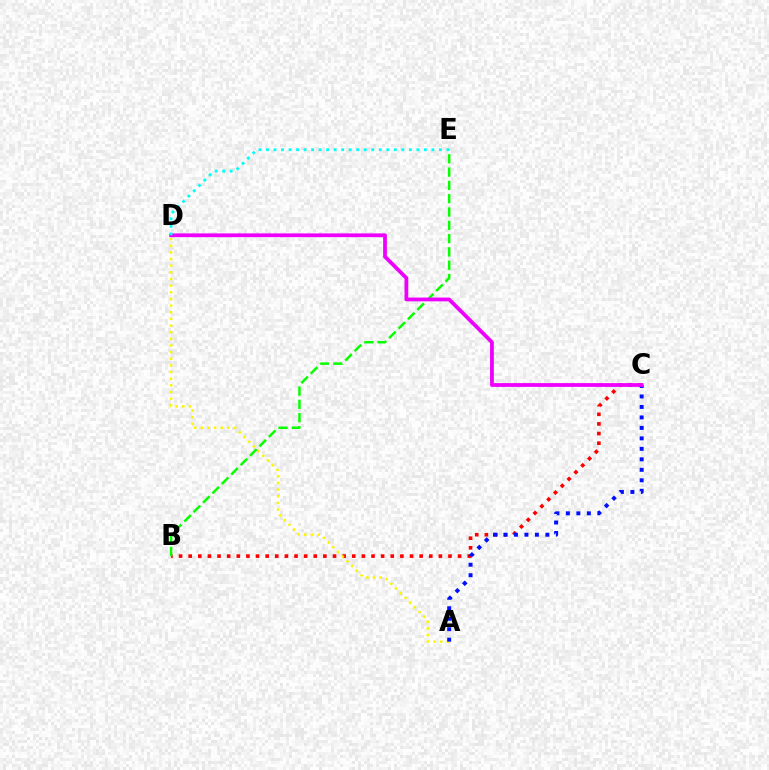{('B', 'C'): [{'color': '#ff0000', 'line_style': 'dotted', 'thickness': 2.61}], ('A', 'D'): [{'color': '#fcf500', 'line_style': 'dotted', 'thickness': 1.81}], ('B', 'E'): [{'color': '#08ff00', 'line_style': 'dashed', 'thickness': 1.81}], ('A', 'C'): [{'color': '#0010ff', 'line_style': 'dotted', 'thickness': 2.85}], ('C', 'D'): [{'color': '#ee00ff', 'line_style': 'solid', 'thickness': 2.71}], ('D', 'E'): [{'color': '#00fff6', 'line_style': 'dotted', 'thickness': 2.04}]}